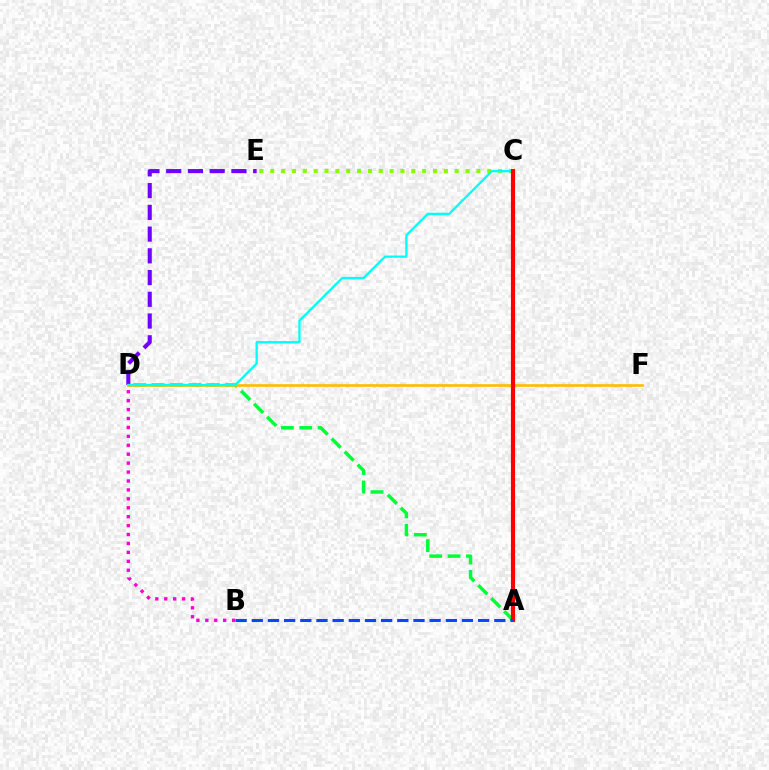{('B', 'D'): [{'color': '#ff00cf', 'line_style': 'dotted', 'thickness': 2.42}], ('D', 'E'): [{'color': '#7200ff', 'line_style': 'dashed', 'thickness': 2.95}], ('A', 'D'): [{'color': '#00ff39', 'line_style': 'dashed', 'thickness': 2.5}], ('C', 'E'): [{'color': '#84ff00', 'line_style': 'dotted', 'thickness': 2.95}], ('D', 'F'): [{'color': '#ffbd00', 'line_style': 'solid', 'thickness': 1.93}], ('C', 'D'): [{'color': '#00fff6', 'line_style': 'solid', 'thickness': 1.66}], ('A', 'C'): [{'color': '#ff0000', 'line_style': 'solid', 'thickness': 2.99}], ('A', 'B'): [{'color': '#004bff', 'line_style': 'dashed', 'thickness': 2.2}]}